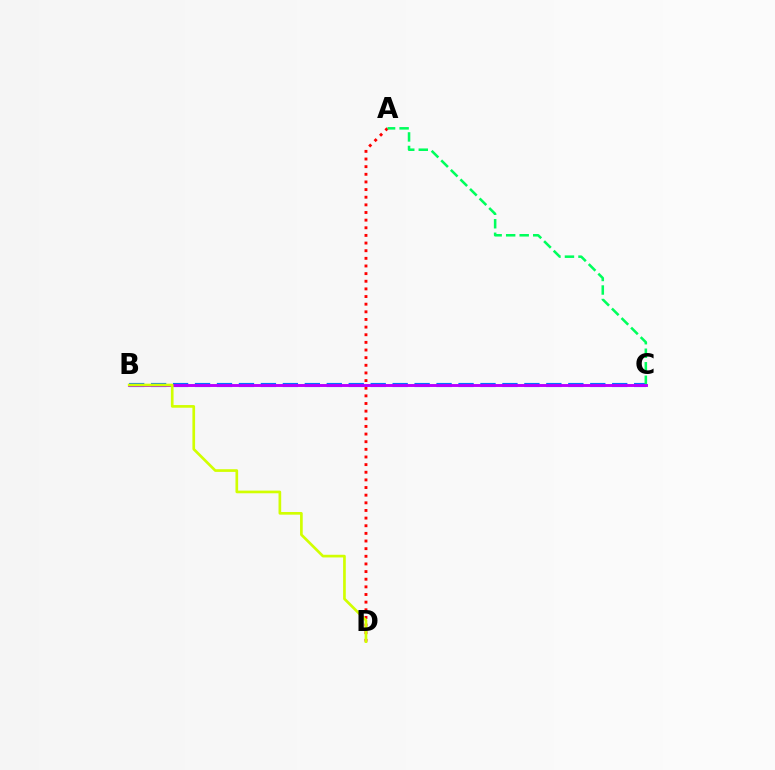{('B', 'C'): [{'color': '#0074ff', 'line_style': 'dashed', 'thickness': 2.98}, {'color': '#b900ff', 'line_style': 'solid', 'thickness': 2.09}], ('A', 'D'): [{'color': '#ff0000', 'line_style': 'dotted', 'thickness': 2.08}], ('A', 'C'): [{'color': '#00ff5c', 'line_style': 'dashed', 'thickness': 1.84}], ('B', 'D'): [{'color': '#d1ff00', 'line_style': 'solid', 'thickness': 1.93}]}